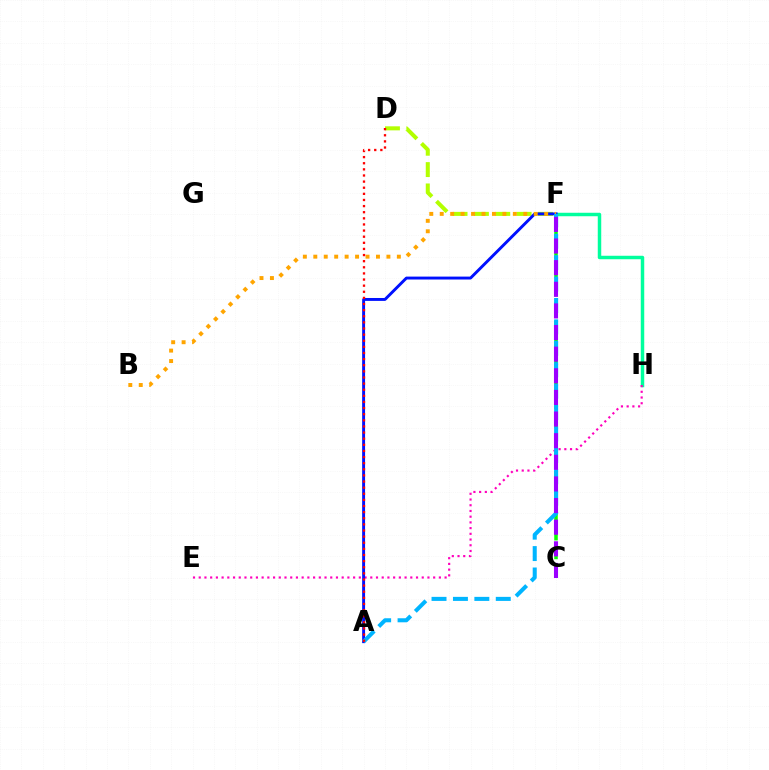{('D', 'F'): [{'color': '#b3ff00', 'line_style': 'dashed', 'thickness': 2.9}], ('F', 'H'): [{'color': '#00ff9d', 'line_style': 'solid', 'thickness': 2.5}], ('E', 'H'): [{'color': '#ff00bd', 'line_style': 'dotted', 'thickness': 1.55}], ('C', 'F'): [{'color': '#08ff00', 'line_style': 'dashed', 'thickness': 2.55}, {'color': '#9b00ff', 'line_style': 'dashed', 'thickness': 2.94}], ('A', 'F'): [{'color': '#0010ff', 'line_style': 'solid', 'thickness': 2.1}, {'color': '#00b5ff', 'line_style': 'dashed', 'thickness': 2.91}], ('B', 'F'): [{'color': '#ffa500', 'line_style': 'dotted', 'thickness': 2.84}], ('A', 'D'): [{'color': '#ff0000', 'line_style': 'dotted', 'thickness': 1.66}]}